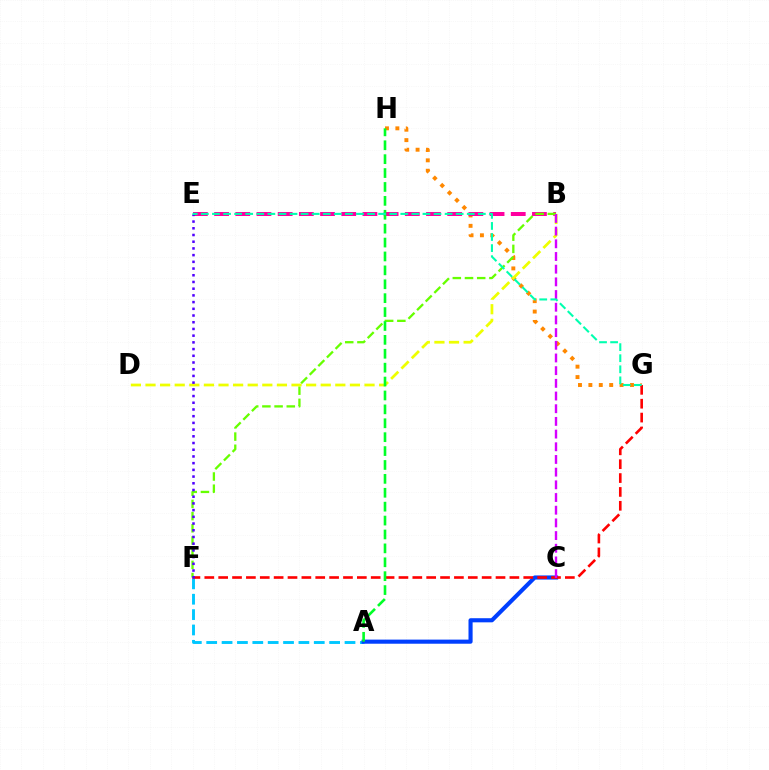{('A', 'F'): [{'color': '#00c7ff', 'line_style': 'dashed', 'thickness': 2.09}], ('G', 'H'): [{'color': '#ff8800', 'line_style': 'dotted', 'thickness': 2.83}], ('A', 'C'): [{'color': '#003fff', 'line_style': 'solid', 'thickness': 2.96}], ('F', 'G'): [{'color': '#ff0000', 'line_style': 'dashed', 'thickness': 1.88}], ('B', 'E'): [{'color': '#ff00a0', 'line_style': 'dashed', 'thickness': 2.88}], ('B', 'F'): [{'color': '#66ff00', 'line_style': 'dashed', 'thickness': 1.66}], ('B', 'D'): [{'color': '#eeff00', 'line_style': 'dashed', 'thickness': 1.98}], ('A', 'H'): [{'color': '#00ff27', 'line_style': 'dashed', 'thickness': 1.89}], ('B', 'C'): [{'color': '#d600ff', 'line_style': 'dashed', 'thickness': 1.72}], ('E', 'F'): [{'color': '#4f00ff', 'line_style': 'dotted', 'thickness': 1.82}], ('E', 'G'): [{'color': '#00ffaf', 'line_style': 'dashed', 'thickness': 1.5}]}